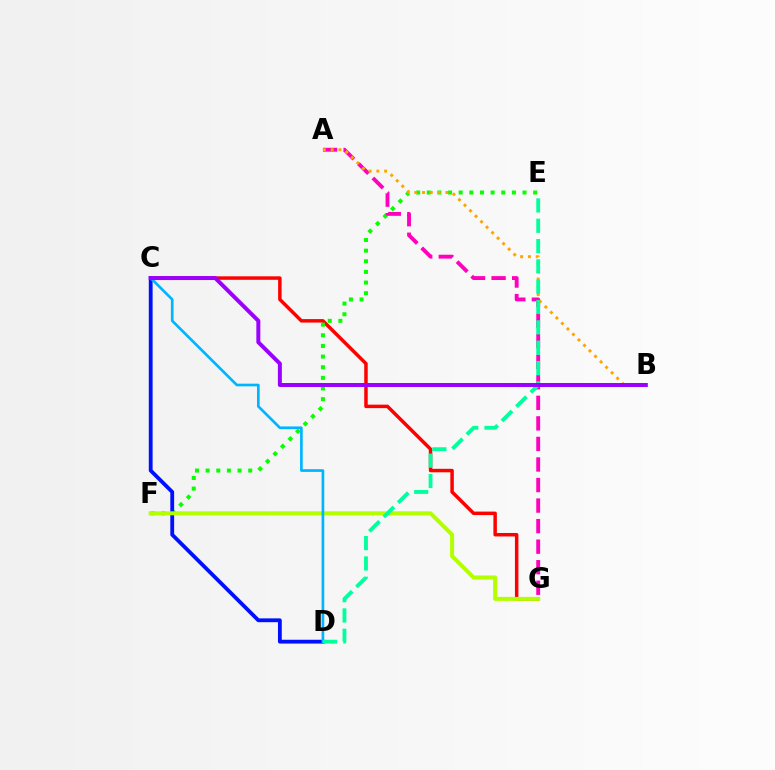{('C', 'G'): [{'color': '#ff0000', 'line_style': 'solid', 'thickness': 2.51}], ('E', 'F'): [{'color': '#08ff00', 'line_style': 'dotted', 'thickness': 2.89}], ('C', 'D'): [{'color': '#0010ff', 'line_style': 'solid', 'thickness': 2.75}, {'color': '#00b5ff', 'line_style': 'solid', 'thickness': 1.93}], ('F', 'G'): [{'color': '#b3ff00', 'line_style': 'solid', 'thickness': 2.89}], ('A', 'G'): [{'color': '#ff00bd', 'line_style': 'dashed', 'thickness': 2.79}], ('A', 'B'): [{'color': '#ffa500', 'line_style': 'dotted', 'thickness': 2.12}], ('D', 'E'): [{'color': '#00ff9d', 'line_style': 'dashed', 'thickness': 2.76}], ('B', 'C'): [{'color': '#9b00ff', 'line_style': 'solid', 'thickness': 2.86}]}